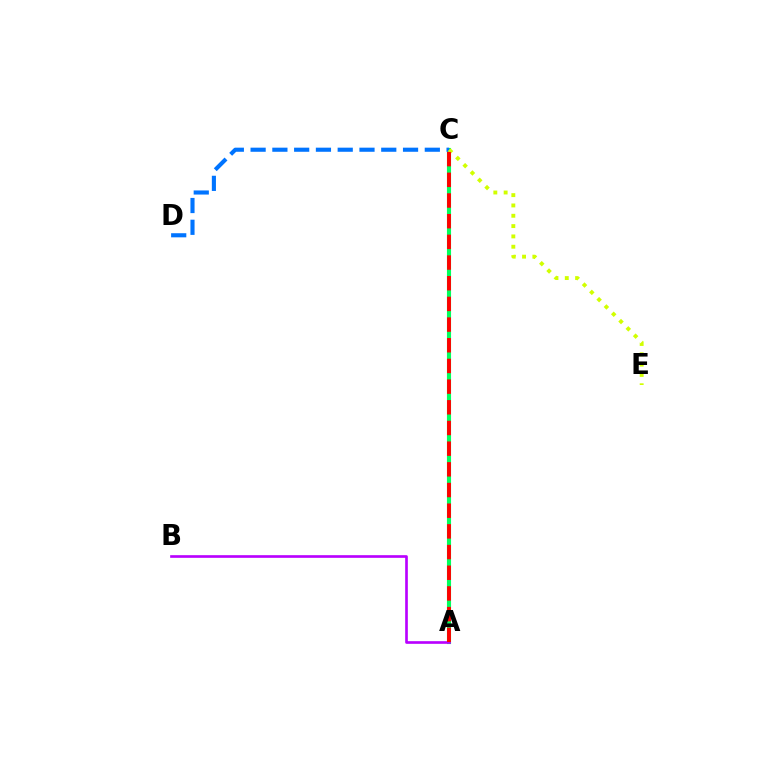{('A', 'C'): [{'color': '#00ff5c', 'line_style': 'solid', 'thickness': 2.96}, {'color': '#ff0000', 'line_style': 'dashed', 'thickness': 2.81}], ('A', 'B'): [{'color': '#b900ff', 'line_style': 'solid', 'thickness': 1.91}], ('C', 'D'): [{'color': '#0074ff', 'line_style': 'dashed', 'thickness': 2.96}], ('C', 'E'): [{'color': '#d1ff00', 'line_style': 'dotted', 'thickness': 2.8}]}